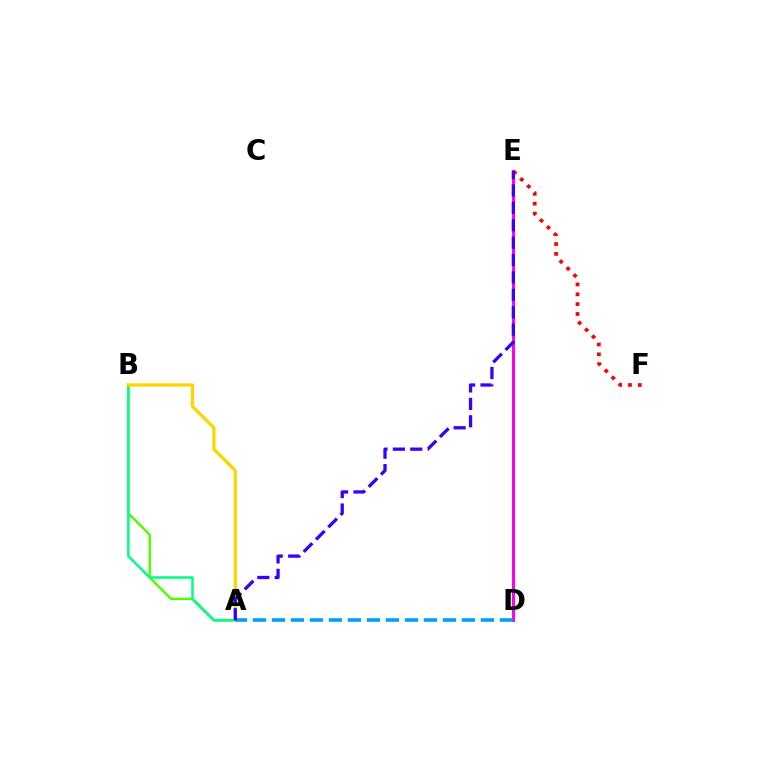{('A', 'B'): [{'color': '#4fff00', 'line_style': 'solid', 'thickness': 1.75}, {'color': '#00ff86', 'line_style': 'solid', 'thickness': 1.83}, {'color': '#ffd500', 'line_style': 'solid', 'thickness': 2.37}], ('D', 'E'): [{'color': '#ff00ed', 'line_style': 'solid', 'thickness': 2.16}], ('E', 'F'): [{'color': '#ff0000', 'line_style': 'dotted', 'thickness': 2.67}], ('A', 'D'): [{'color': '#009eff', 'line_style': 'dashed', 'thickness': 2.58}], ('A', 'E'): [{'color': '#3700ff', 'line_style': 'dashed', 'thickness': 2.36}]}